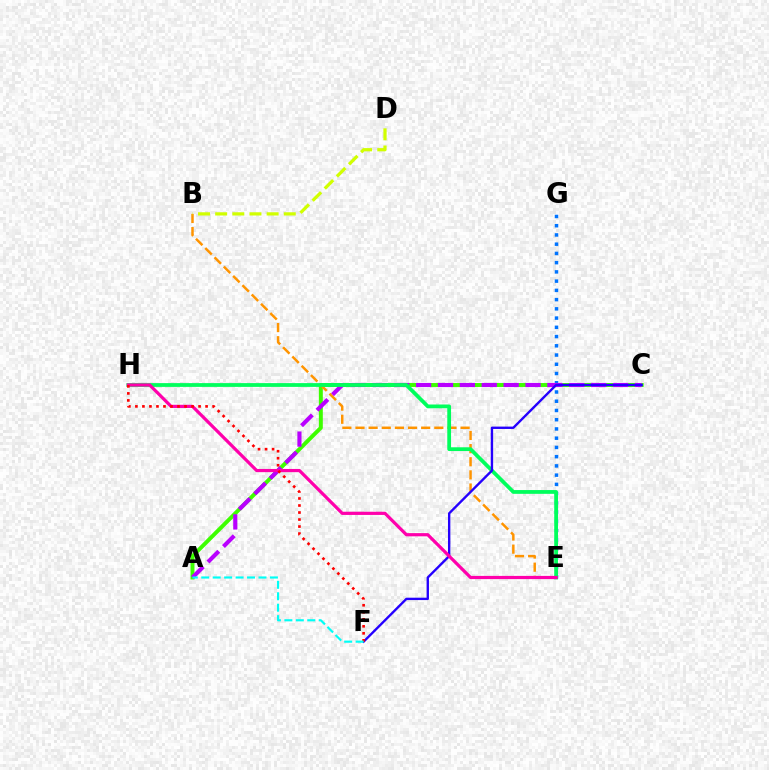{('A', 'C'): [{'color': '#3dff00', 'line_style': 'solid', 'thickness': 2.84}, {'color': '#b900ff', 'line_style': 'dashed', 'thickness': 2.97}], ('E', 'G'): [{'color': '#0074ff', 'line_style': 'dotted', 'thickness': 2.51}], ('B', 'E'): [{'color': '#ff9400', 'line_style': 'dashed', 'thickness': 1.79}], ('E', 'H'): [{'color': '#00ff5c', 'line_style': 'solid', 'thickness': 2.72}, {'color': '#ff00ac', 'line_style': 'solid', 'thickness': 2.3}], ('C', 'F'): [{'color': '#2500ff', 'line_style': 'solid', 'thickness': 1.71}], ('F', 'H'): [{'color': '#ff0000', 'line_style': 'dotted', 'thickness': 1.91}], ('B', 'D'): [{'color': '#d1ff00', 'line_style': 'dashed', 'thickness': 2.33}], ('A', 'F'): [{'color': '#00fff6', 'line_style': 'dashed', 'thickness': 1.55}]}